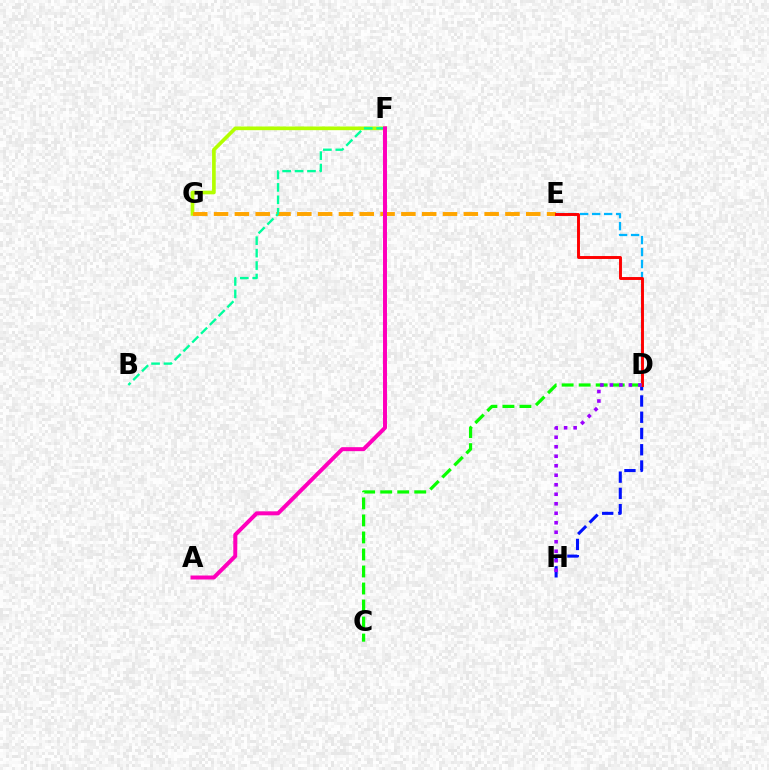{('F', 'G'): [{'color': '#b3ff00', 'line_style': 'solid', 'thickness': 2.64}], ('D', 'H'): [{'color': '#0010ff', 'line_style': 'dashed', 'thickness': 2.21}, {'color': '#9b00ff', 'line_style': 'dotted', 'thickness': 2.58}], ('E', 'G'): [{'color': '#ffa500', 'line_style': 'dashed', 'thickness': 2.83}], ('D', 'E'): [{'color': '#00b5ff', 'line_style': 'dashed', 'thickness': 1.63}, {'color': '#ff0000', 'line_style': 'solid', 'thickness': 2.11}], ('C', 'D'): [{'color': '#08ff00', 'line_style': 'dashed', 'thickness': 2.31}], ('B', 'F'): [{'color': '#00ff9d', 'line_style': 'dashed', 'thickness': 1.69}], ('A', 'F'): [{'color': '#ff00bd', 'line_style': 'solid', 'thickness': 2.87}]}